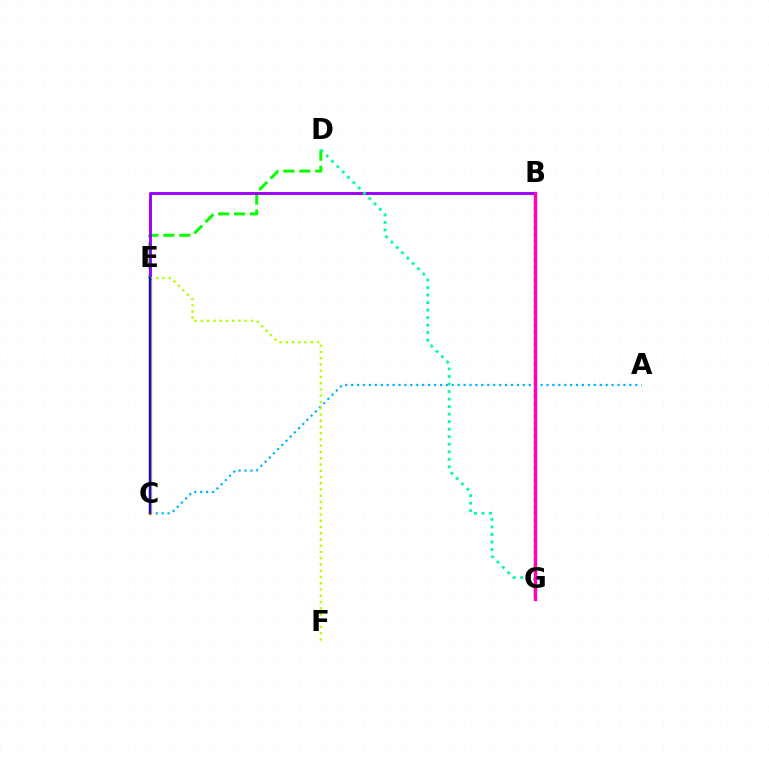{('A', 'C'): [{'color': '#00b5ff', 'line_style': 'dotted', 'thickness': 1.61}], ('D', 'E'): [{'color': '#08ff00', 'line_style': 'dashed', 'thickness': 2.16}], ('C', 'E'): [{'color': '#ffa500', 'line_style': 'solid', 'thickness': 2.43}, {'color': '#0010ff', 'line_style': 'solid', 'thickness': 1.73}], ('B', 'E'): [{'color': '#9b00ff', 'line_style': 'solid', 'thickness': 2.11}], ('D', 'G'): [{'color': '#00ff9d', 'line_style': 'dotted', 'thickness': 2.05}], ('E', 'F'): [{'color': '#b3ff00', 'line_style': 'dotted', 'thickness': 1.7}], ('B', 'G'): [{'color': '#ff0000', 'line_style': 'dotted', 'thickness': 1.76}, {'color': '#ff00bd', 'line_style': 'solid', 'thickness': 2.41}]}